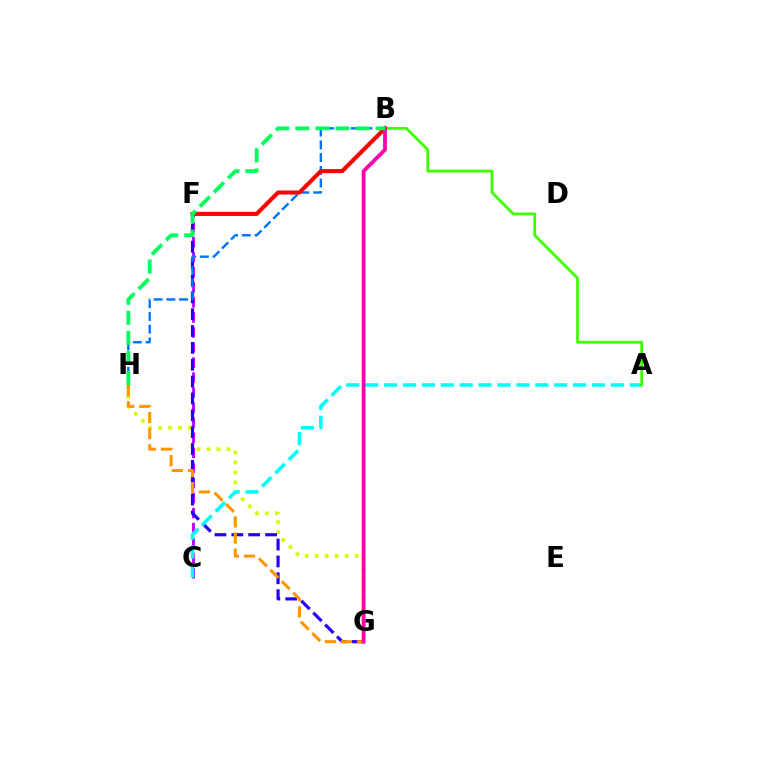{('G', 'H'): [{'color': '#d1ff00', 'line_style': 'dotted', 'thickness': 2.72}, {'color': '#ff9400', 'line_style': 'dashed', 'thickness': 2.19}], ('C', 'F'): [{'color': '#b900ff', 'line_style': 'dashed', 'thickness': 2.04}], ('F', 'G'): [{'color': '#2500ff', 'line_style': 'dashed', 'thickness': 2.29}], ('B', 'H'): [{'color': '#0074ff', 'line_style': 'dashed', 'thickness': 1.73}, {'color': '#00ff5c', 'line_style': 'dashed', 'thickness': 2.72}], ('B', 'F'): [{'color': '#ff0000', 'line_style': 'solid', 'thickness': 2.93}], ('A', 'C'): [{'color': '#00fff6', 'line_style': 'dashed', 'thickness': 2.57}], ('A', 'B'): [{'color': '#3dff00', 'line_style': 'solid', 'thickness': 2.0}], ('B', 'G'): [{'color': '#ff00ac', 'line_style': 'solid', 'thickness': 2.72}]}